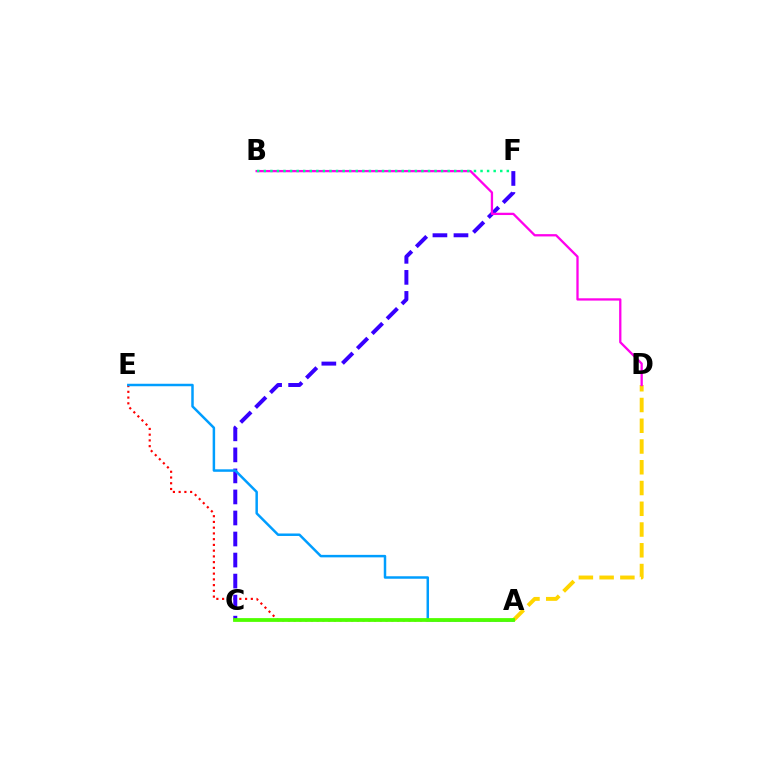{('A', 'E'): [{'color': '#ff0000', 'line_style': 'dotted', 'thickness': 1.56}, {'color': '#009eff', 'line_style': 'solid', 'thickness': 1.79}], ('A', 'D'): [{'color': '#ffd500', 'line_style': 'dashed', 'thickness': 2.82}], ('C', 'F'): [{'color': '#3700ff', 'line_style': 'dashed', 'thickness': 2.86}], ('A', 'C'): [{'color': '#4fff00', 'line_style': 'solid', 'thickness': 2.72}], ('B', 'D'): [{'color': '#ff00ed', 'line_style': 'solid', 'thickness': 1.65}], ('B', 'F'): [{'color': '#00ff86', 'line_style': 'dotted', 'thickness': 1.78}]}